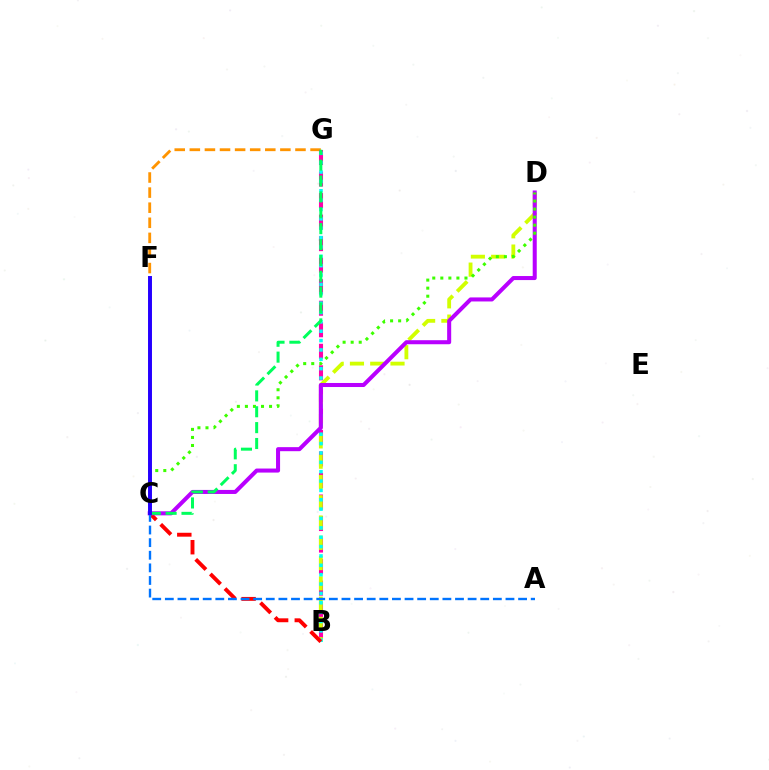{('F', 'G'): [{'color': '#ff9400', 'line_style': 'dashed', 'thickness': 2.05}], ('B', 'G'): [{'color': '#ff00ac', 'line_style': 'dashed', 'thickness': 2.92}, {'color': '#00fff6', 'line_style': 'dotted', 'thickness': 2.54}], ('B', 'D'): [{'color': '#d1ff00', 'line_style': 'dashed', 'thickness': 2.76}], ('B', 'C'): [{'color': '#ff0000', 'line_style': 'dashed', 'thickness': 2.81}], ('C', 'D'): [{'color': '#b900ff', 'line_style': 'solid', 'thickness': 2.91}, {'color': '#3dff00', 'line_style': 'dotted', 'thickness': 2.19}], ('C', 'G'): [{'color': '#00ff5c', 'line_style': 'dashed', 'thickness': 2.16}], ('A', 'C'): [{'color': '#0074ff', 'line_style': 'dashed', 'thickness': 1.71}], ('C', 'F'): [{'color': '#2500ff', 'line_style': 'solid', 'thickness': 2.84}]}